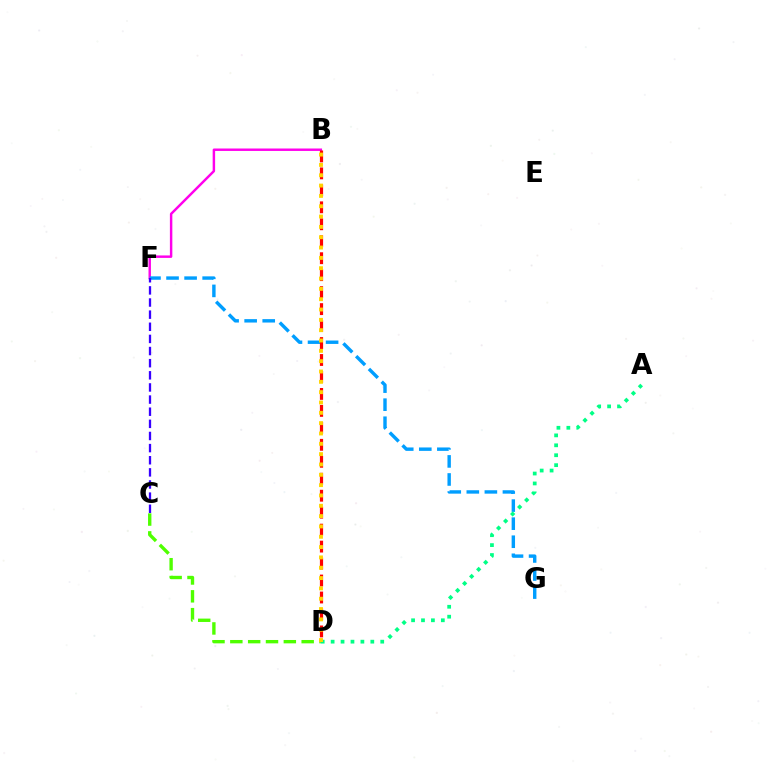{('B', 'F'): [{'color': '#ff00ed', 'line_style': 'solid', 'thickness': 1.76}], ('F', 'G'): [{'color': '#009eff', 'line_style': 'dashed', 'thickness': 2.45}], ('C', 'D'): [{'color': '#4fff00', 'line_style': 'dashed', 'thickness': 2.42}], ('A', 'D'): [{'color': '#00ff86', 'line_style': 'dotted', 'thickness': 2.7}], ('B', 'D'): [{'color': '#ff0000', 'line_style': 'dashed', 'thickness': 2.3}, {'color': '#ffd500', 'line_style': 'dotted', 'thickness': 2.81}], ('C', 'F'): [{'color': '#3700ff', 'line_style': 'dashed', 'thickness': 1.65}]}